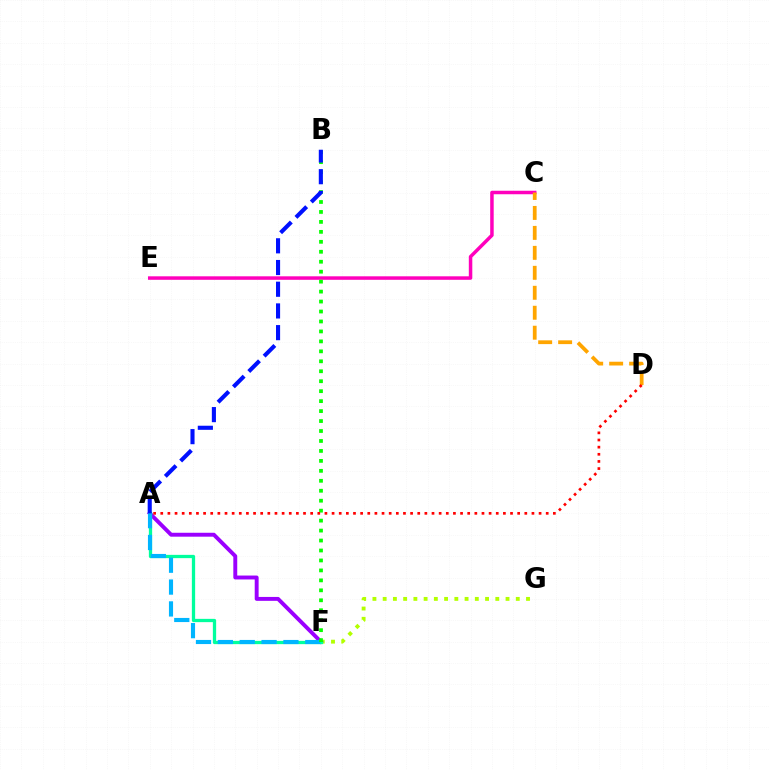{('F', 'G'): [{'color': '#b3ff00', 'line_style': 'dotted', 'thickness': 2.78}], ('A', 'F'): [{'color': '#9b00ff', 'line_style': 'solid', 'thickness': 2.82}, {'color': '#00ff9d', 'line_style': 'solid', 'thickness': 2.36}, {'color': '#00b5ff', 'line_style': 'dashed', 'thickness': 2.97}], ('C', 'E'): [{'color': '#ff00bd', 'line_style': 'solid', 'thickness': 2.51}], ('B', 'F'): [{'color': '#08ff00', 'line_style': 'dotted', 'thickness': 2.71}], ('C', 'D'): [{'color': '#ffa500', 'line_style': 'dashed', 'thickness': 2.71}], ('A', 'B'): [{'color': '#0010ff', 'line_style': 'dashed', 'thickness': 2.95}], ('A', 'D'): [{'color': '#ff0000', 'line_style': 'dotted', 'thickness': 1.94}]}